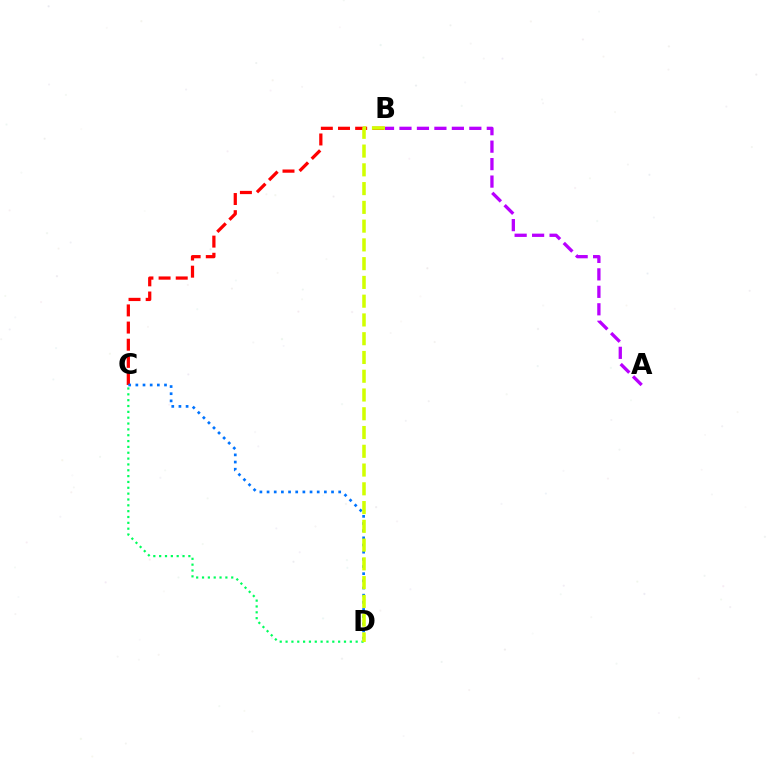{('C', 'D'): [{'color': '#00ff5c', 'line_style': 'dotted', 'thickness': 1.59}, {'color': '#0074ff', 'line_style': 'dotted', 'thickness': 1.95}], ('B', 'C'): [{'color': '#ff0000', 'line_style': 'dashed', 'thickness': 2.33}], ('B', 'D'): [{'color': '#d1ff00', 'line_style': 'dashed', 'thickness': 2.55}], ('A', 'B'): [{'color': '#b900ff', 'line_style': 'dashed', 'thickness': 2.37}]}